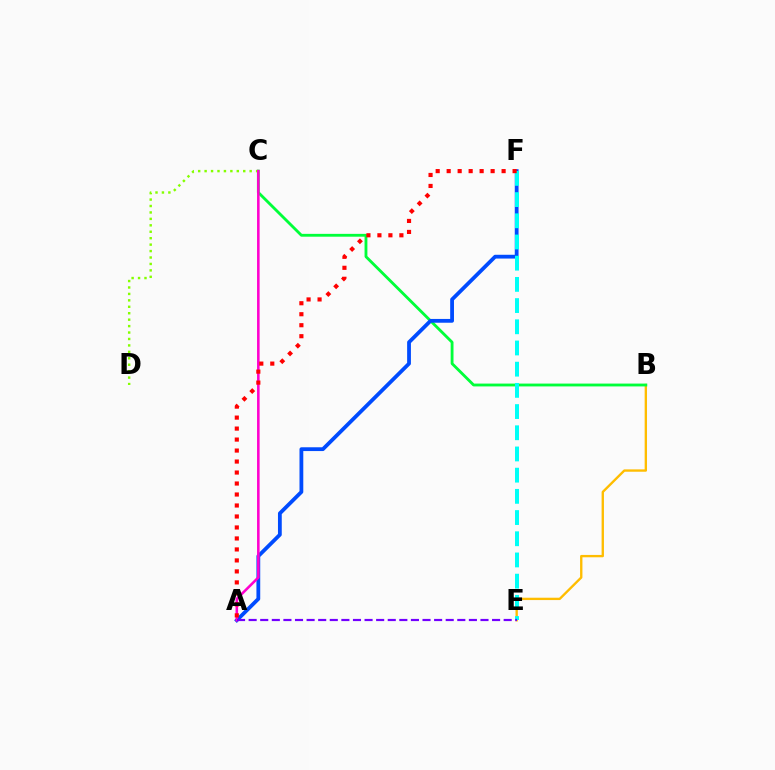{('B', 'E'): [{'color': '#ffbd00', 'line_style': 'solid', 'thickness': 1.7}], ('B', 'C'): [{'color': '#00ff39', 'line_style': 'solid', 'thickness': 2.04}], ('A', 'F'): [{'color': '#004bff', 'line_style': 'solid', 'thickness': 2.73}, {'color': '#ff0000', 'line_style': 'dotted', 'thickness': 2.98}], ('C', 'D'): [{'color': '#84ff00', 'line_style': 'dotted', 'thickness': 1.75}], ('A', 'C'): [{'color': '#ff00cf', 'line_style': 'solid', 'thickness': 1.85}], ('E', 'F'): [{'color': '#00fff6', 'line_style': 'dashed', 'thickness': 2.88}], ('A', 'E'): [{'color': '#7200ff', 'line_style': 'dashed', 'thickness': 1.57}]}